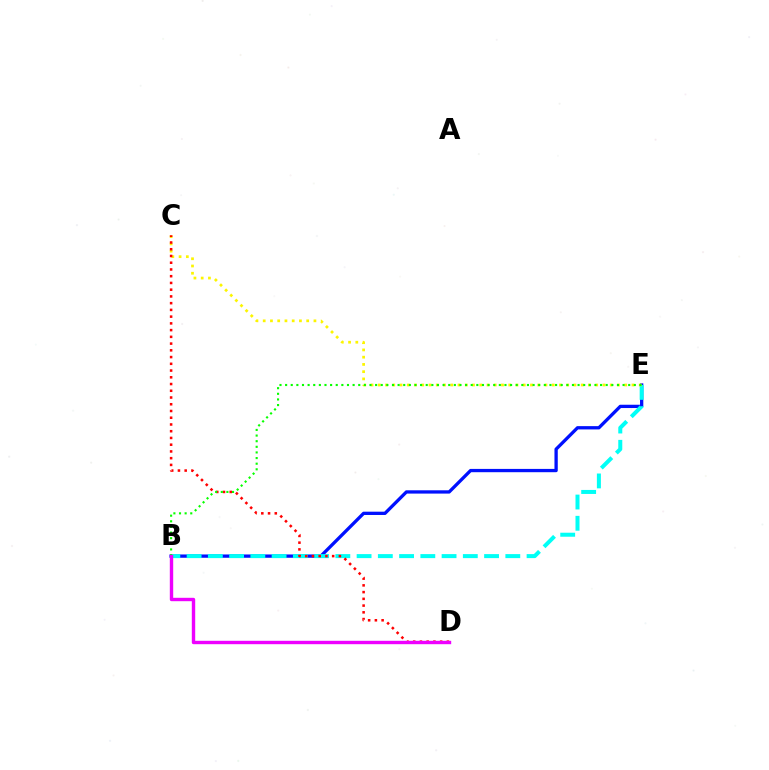{('B', 'E'): [{'color': '#0010ff', 'line_style': 'solid', 'thickness': 2.37}, {'color': '#00fff6', 'line_style': 'dashed', 'thickness': 2.89}, {'color': '#08ff00', 'line_style': 'dotted', 'thickness': 1.53}], ('C', 'E'): [{'color': '#fcf500', 'line_style': 'dotted', 'thickness': 1.97}], ('C', 'D'): [{'color': '#ff0000', 'line_style': 'dotted', 'thickness': 1.83}], ('B', 'D'): [{'color': '#ee00ff', 'line_style': 'solid', 'thickness': 2.44}]}